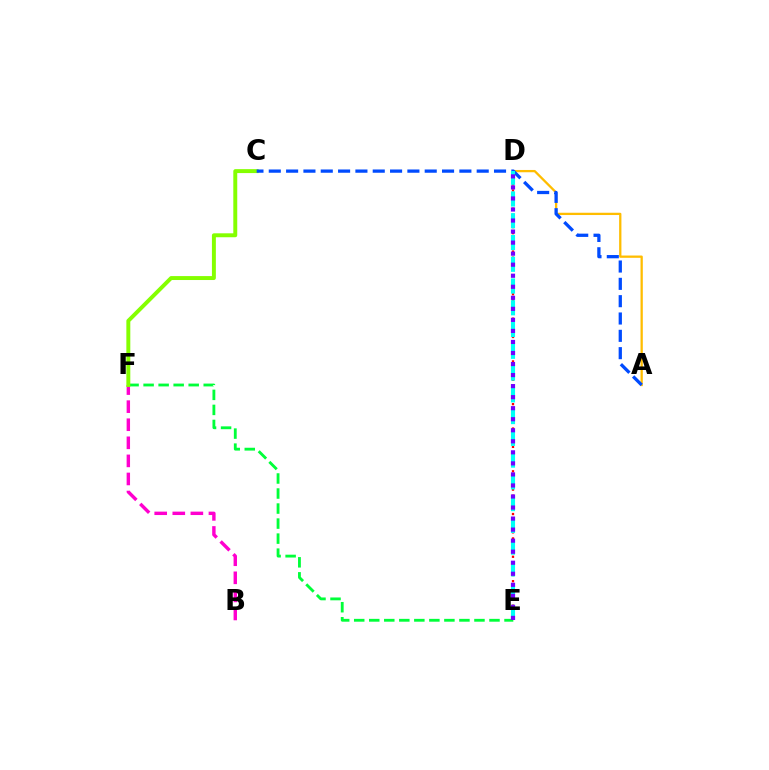{('B', 'F'): [{'color': '#ff00cf', 'line_style': 'dashed', 'thickness': 2.46}], ('A', 'D'): [{'color': '#ffbd00', 'line_style': 'solid', 'thickness': 1.65}], ('E', 'F'): [{'color': '#00ff39', 'line_style': 'dashed', 'thickness': 2.04}], ('C', 'F'): [{'color': '#84ff00', 'line_style': 'solid', 'thickness': 2.83}], ('A', 'C'): [{'color': '#004bff', 'line_style': 'dashed', 'thickness': 2.35}], ('D', 'E'): [{'color': '#ff0000', 'line_style': 'dotted', 'thickness': 1.66}, {'color': '#00fff6', 'line_style': 'dashed', 'thickness': 2.96}, {'color': '#7200ff', 'line_style': 'dotted', 'thickness': 3.0}]}